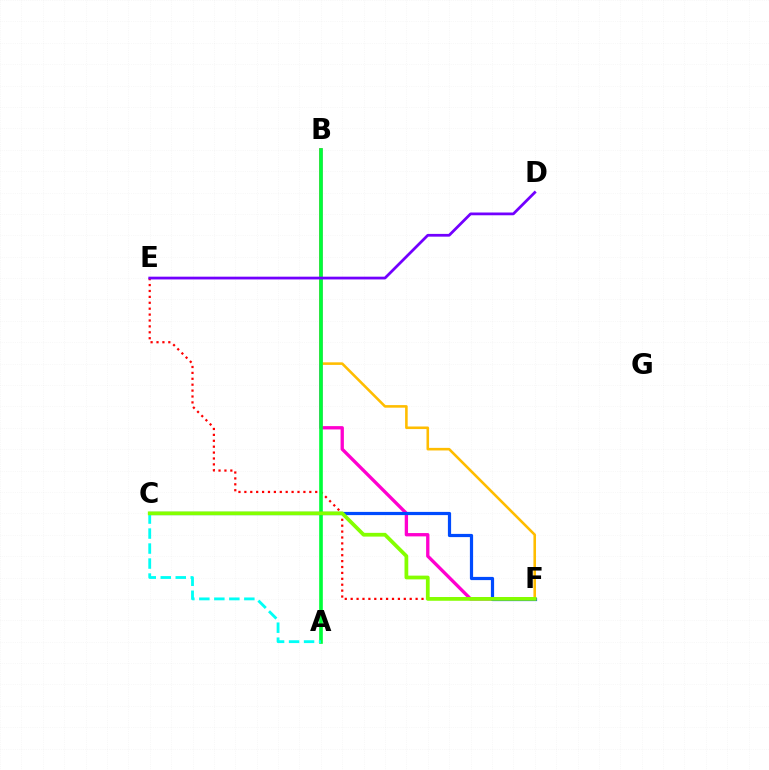{('B', 'F'): [{'color': '#ff00cf', 'line_style': 'solid', 'thickness': 2.39}, {'color': '#ffbd00', 'line_style': 'solid', 'thickness': 1.86}], ('E', 'F'): [{'color': '#ff0000', 'line_style': 'dotted', 'thickness': 1.6}], ('A', 'B'): [{'color': '#00ff39', 'line_style': 'solid', 'thickness': 2.62}], ('C', 'F'): [{'color': '#004bff', 'line_style': 'solid', 'thickness': 2.31}, {'color': '#84ff00', 'line_style': 'solid', 'thickness': 2.7}], ('D', 'E'): [{'color': '#7200ff', 'line_style': 'solid', 'thickness': 1.99}], ('A', 'C'): [{'color': '#00fff6', 'line_style': 'dashed', 'thickness': 2.04}]}